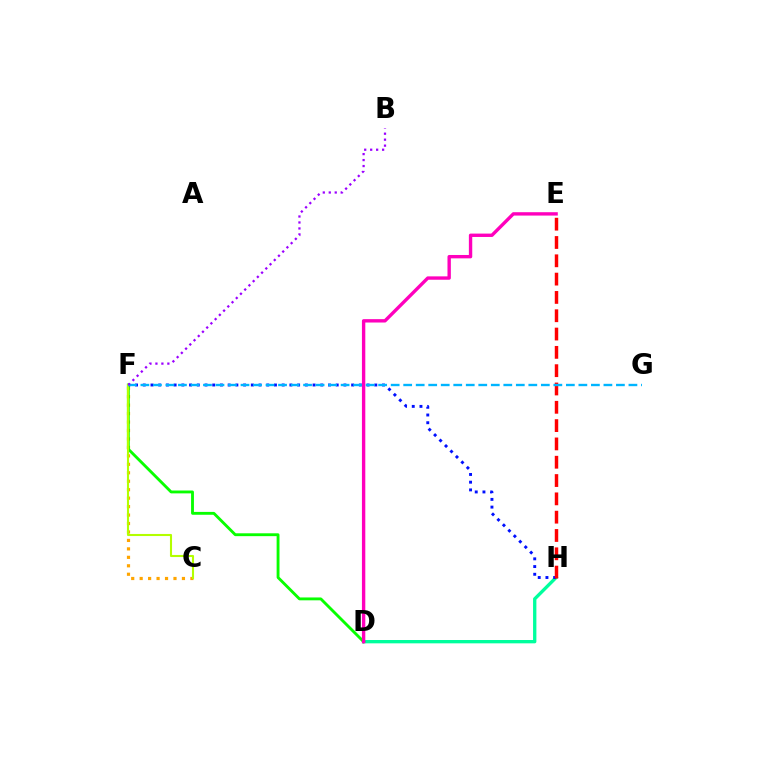{('D', 'H'): [{'color': '#00ff9d', 'line_style': 'solid', 'thickness': 2.4}], ('C', 'F'): [{'color': '#ffa500', 'line_style': 'dotted', 'thickness': 2.3}, {'color': '#b3ff00', 'line_style': 'solid', 'thickness': 1.51}], ('D', 'F'): [{'color': '#08ff00', 'line_style': 'solid', 'thickness': 2.06}], ('F', 'H'): [{'color': '#0010ff', 'line_style': 'dotted', 'thickness': 2.1}], ('E', 'H'): [{'color': '#ff0000', 'line_style': 'dashed', 'thickness': 2.49}], ('F', 'G'): [{'color': '#00b5ff', 'line_style': 'dashed', 'thickness': 1.7}], ('B', 'F'): [{'color': '#9b00ff', 'line_style': 'dotted', 'thickness': 1.62}], ('D', 'E'): [{'color': '#ff00bd', 'line_style': 'solid', 'thickness': 2.43}]}